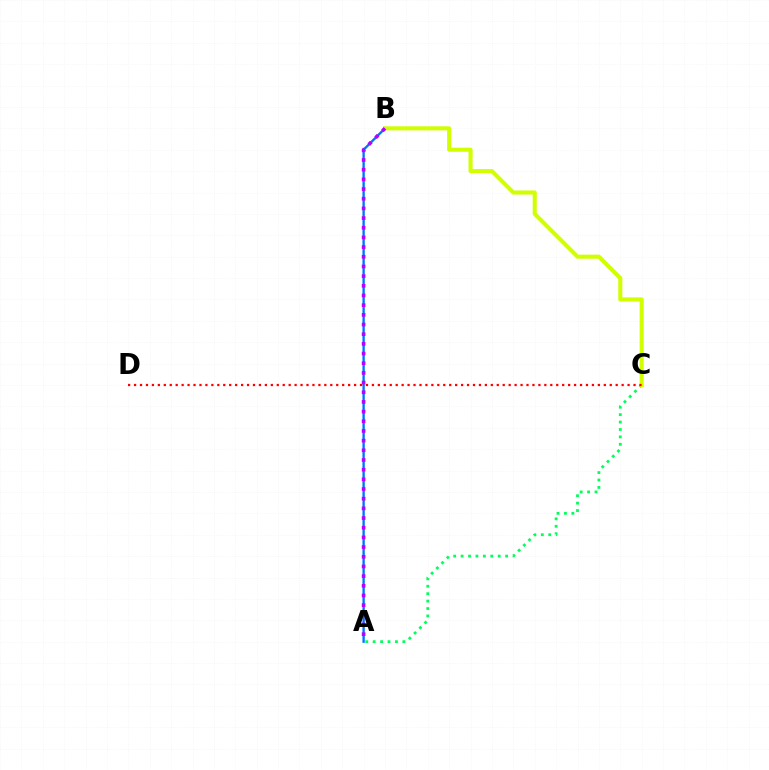{('A', 'B'): [{'color': '#0074ff', 'line_style': 'solid', 'thickness': 1.69}, {'color': '#b900ff', 'line_style': 'dotted', 'thickness': 2.63}], ('A', 'C'): [{'color': '#00ff5c', 'line_style': 'dotted', 'thickness': 2.02}], ('B', 'C'): [{'color': '#d1ff00', 'line_style': 'solid', 'thickness': 2.94}], ('C', 'D'): [{'color': '#ff0000', 'line_style': 'dotted', 'thickness': 1.62}]}